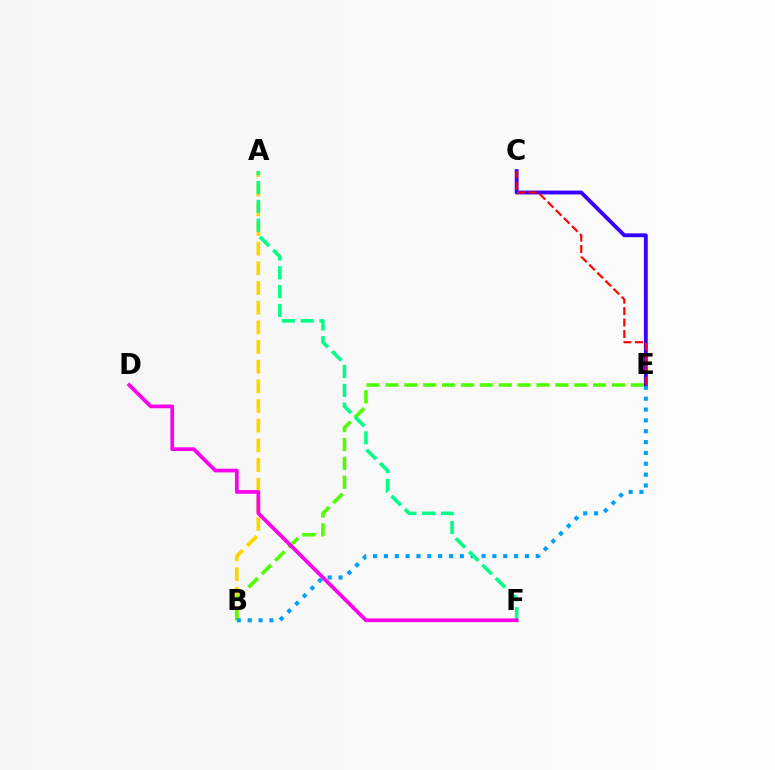{('C', 'E'): [{'color': '#3700ff', 'line_style': 'solid', 'thickness': 2.77}, {'color': '#ff0000', 'line_style': 'dashed', 'thickness': 1.55}], ('A', 'B'): [{'color': '#ffd500', 'line_style': 'dashed', 'thickness': 2.67}], ('B', 'E'): [{'color': '#4fff00', 'line_style': 'dashed', 'thickness': 2.56}, {'color': '#009eff', 'line_style': 'dotted', 'thickness': 2.95}], ('A', 'F'): [{'color': '#00ff86', 'line_style': 'dashed', 'thickness': 2.56}], ('D', 'F'): [{'color': '#ff00ed', 'line_style': 'solid', 'thickness': 2.67}]}